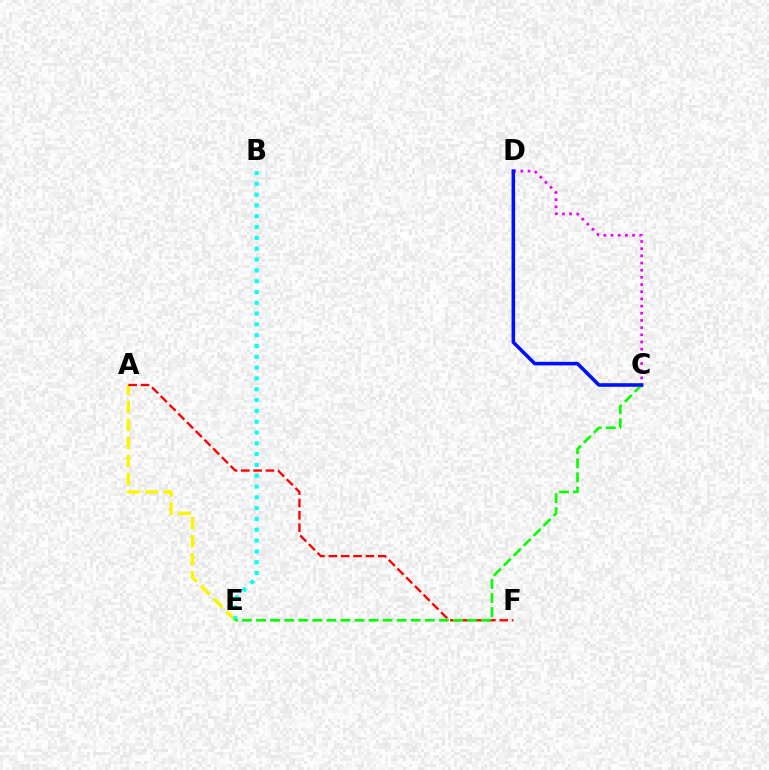{('A', 'E'): [{'color': '#fcf500', 'line_style': 'dashed', 'thickness': 2.45}], ('B', 'E'): [{'color': '#00fff6', 'line_style': 'dotted', 'thickness': 2.94}], ('A', 'F'): [{'color': '#ff0000', 'line_style': 'dashed', 'thickness': 1.68}], ('C', 'E'): [{'color': '#08ff00', 'line_style': 'dashed', 'thickness': 1.91}], ('C', 'D'): [{'color': '#ee00ff', 'line_style': 'dotted', 'thickness': 1.95}, {'color': '#0010ff', 'line_style': 'solid', 'thickness': 2.58}]}